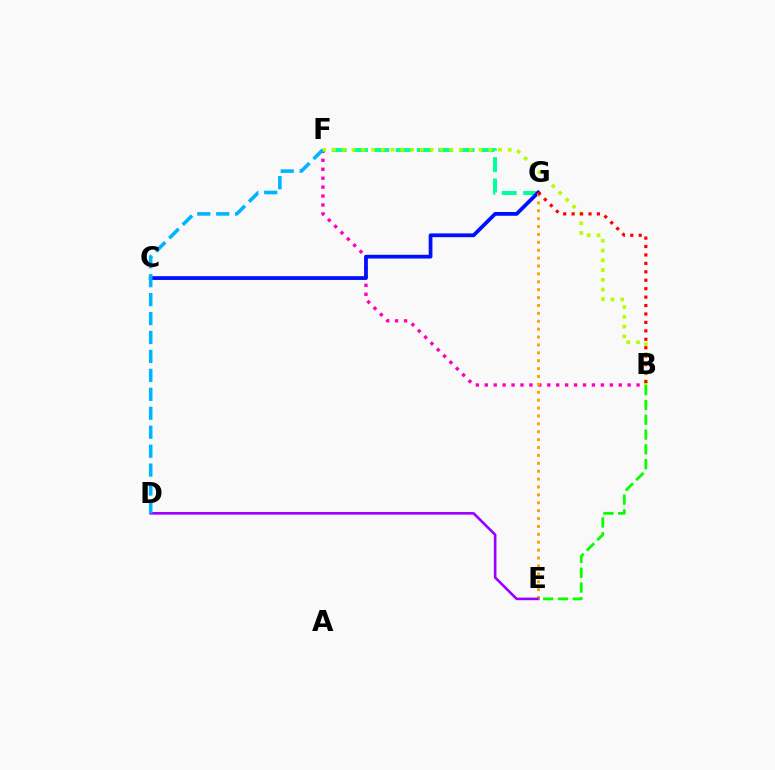{('F', 'G'): [{'color': '#00ff9d', 'line_style': 'dashed', 'thickness': 2.89}], ('B', 'F'): [{'color': '#ff00bd', 'line_style': 'dotted', 'thickness': 2.43}, {'color': '#b3ff00', 'line_style': 'dotted', 'thickness': 2.65}], ('C', 'G'): [{'color': '#0010ff', 'line_style': 'solid', 'thickness': 2.71}], ('E', 'G'): [{'color': '#ffa500', 'line_style': 'dotted', 'thickness': 2.14}], ('D', 'E'): [{'color': '#9b00ff', 'line_style': 'solid', 'thickness': 1.88}], ('D', 'F'): [{'color': '#00b5ff', 'line_style': 'dashed', 'thickness': 2.57}], ('B', 'G'): [{'color': '#ff0000', 'line_style': 'dotted', 'thickness': 2.29}], ('B', 'E'): [{'color': '#08ff00', 'line_style': 'dashed', 'thickness': 2.01}]}